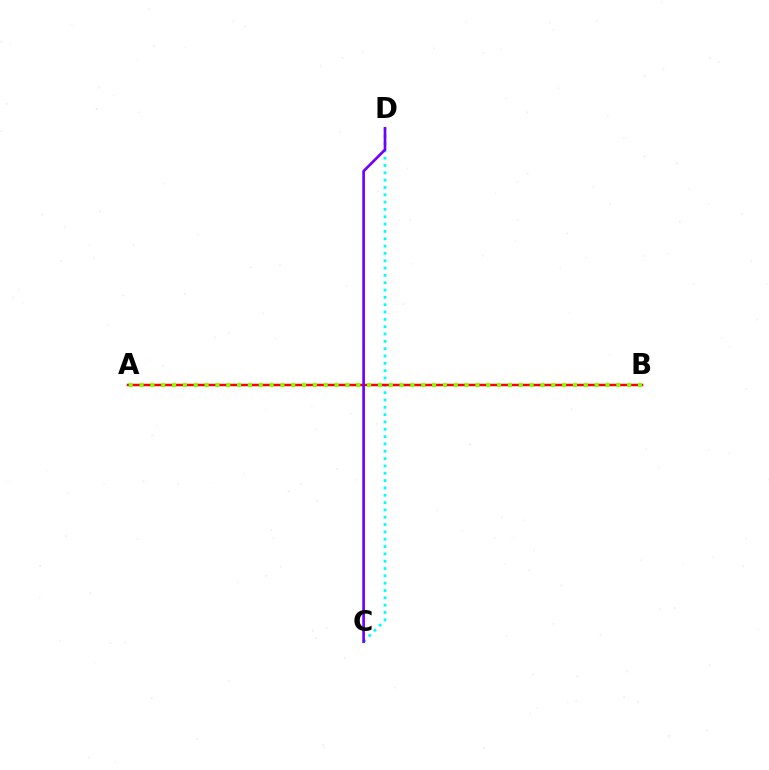{('C', 'D'): [{'color': '#00fff6', 'line_style': 'dotted', 'thickness': 1.99}, {'color': '#7200ff', 'line_style': 'solid', 'thickness': 1.93}], ('A', 'B'): [{'color': '#ff0000', 'line_style': 'solid', 'thickness': 1.79}, {'color': '#84ff00', 'line_style': 'dotted', 'thickness': 2.94}]}